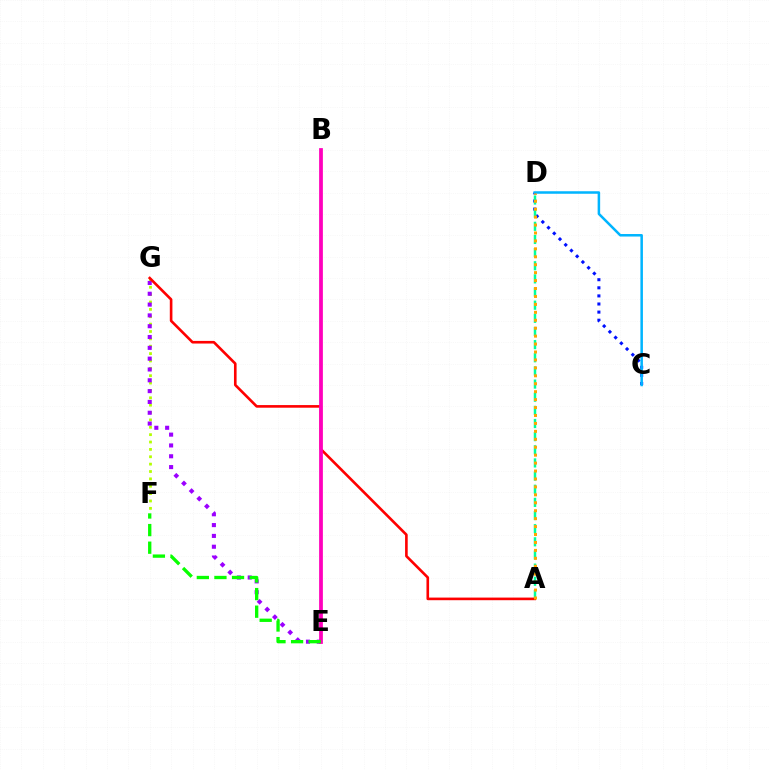{('C', 'D'): [{'color': '#0010ff', 'line_style': 'dotted', 'thickness': 2.2}, {'color': '#00b5ff', 'line_style': 'solid', 'thickness': 1.81}], ('F', 'G'): [{'color': '#b3ff00', 'line_style': 'dotted', 'thickness': 2.0}], ('E', 'G'): [{'color': '#9b00ff', 'line_style': 'dotted', 'thickness': 2.94}], ('A', 'D'): [{'color': '#00ff9d', 'line_style': 'dashed', 'thickness': 1.79}, {'color': '#ffa500', 'line_style': 'dotted', 'thickness': 2.16}], ('A', 'G'): [{'color': '#ff0000', 'line_style': 'solid', 'thickness': 1.89}], ('B', 'E'): [{'color': '#ff00bd', 'line_style': 'solid', 'thickness': 2.7}], ('E', 'F'): [{'color': '#08ff00', 'line_style': 'dashed', 'thickness': 2.39}]}